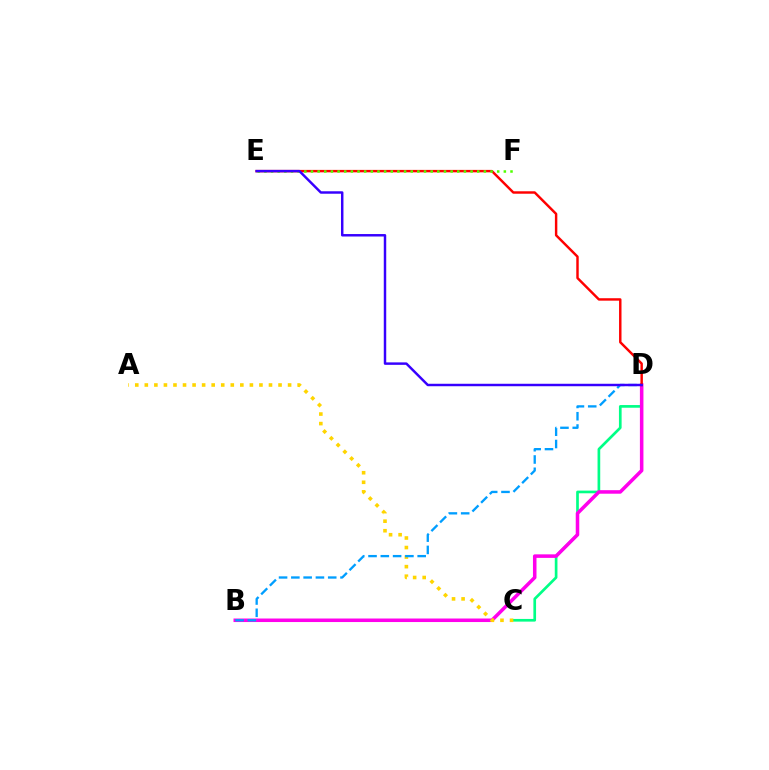{('C', 'D'): [{'color': '#00ff86', 'line_style': 'solid', 'thickness': 1.93}], ('B', 'D'): [{'color': '#ff00ed', 'line_style': 'solid', 'thickness': 2.54}, {'color': '#009eff', 'line_style': 'dashed', 'thickness': 1.67}], ('A', 'C'): [{'color': '#ffd500', 'line_style': 'dotted', 'thickness': 2.59}], ('D', 'E'): [{'color': '#ff0000', 'line_style': 'solid', 'thickness': 1.76}, {'color': '#3700ff', 'line_style': 'solid', 'thickness': 1.77}], ('E', 'F'): [{'color': '#4fff00', 'line_style': 'dotted', 'thickness': 1.81}]}